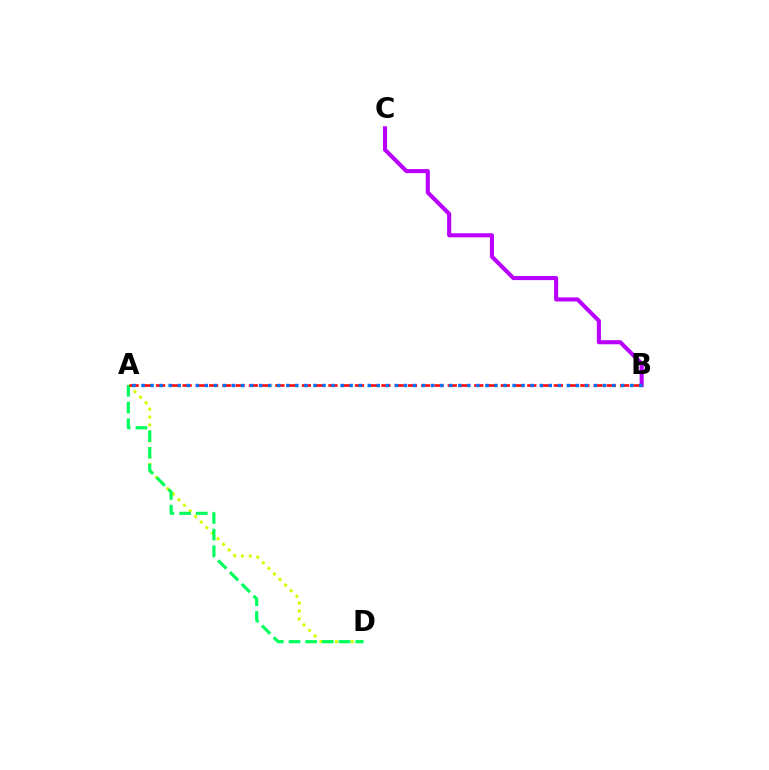{('B', 'C'): [{'color': '#b900ff', 'line_style': 'solid', 'thickness': 2.94}], ('A', 'D'): [{'color': '#d1ff00', 'line_style': 'dotted', 'thickness': 2.14}, {'color': '#00ff5c', 'line_style': 'dashed', 'thickness': 2.27}], ('A', 'B'): [{'color': '#ff0000', 'line_style': 'dashed', 'thickness': 1.8}, {'color': '#0074ff', 'line_style': 'dotted', 'thickness': 2.46}]}